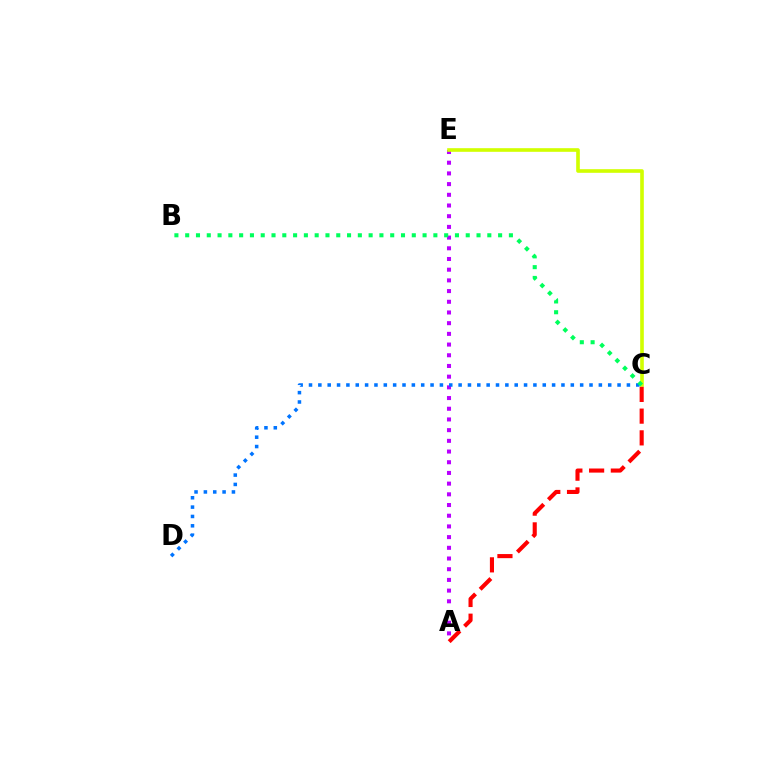{('A', 'E'): [{'color': '#b900ff', 'line_style': 'dotted', 'thickness': 2.91}], ('C', 'D'): [{'color': '#0074ff', 'line_style': 'dotted', 'thickness': 2.54}], ('C', 'E'): [{'color': '#d1ff00', 'line_style': 'solid', 'thickness': 2.62}], ('B', 'C'): [{'color': '#00ff5c', 'line_style': 'dotted', 'thickness': 2.93}], ('A', 'C'): [{'color': '#ff0000', 'line_style': 'dashed', 'thickness': 2.95}]}